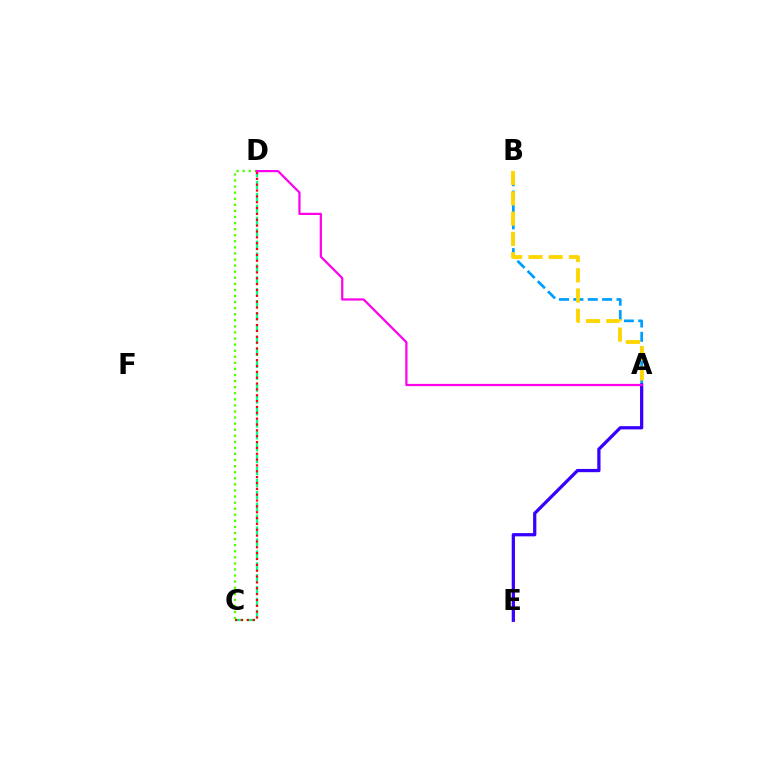{('C', 'D'): [{'color': '#00ff86', 'line_style': 'dashed', 'thickness': 1.62}, {'color': '#ff0000', 'line_style': 'dotted', 'thickness': 1.59}, {'color': '#4fff00', 'line_style': 'dotted', 'thickness': 1.65}], ('A', 'B'): [{'color': '#009eff', 'line_style': 'dashed', 'thickness': 1.95}, {'color': '#ffd500', 'line_style': 'dashed', 'thickness': 2.75}], ('A', 'E'): [{'color': '#3700ff', 'line_style': 'solid', 'thickness': 2.34}], ('A', 'D'): [{'color': '#ff00ed', 'line_style': 'solid', 'thickness': 1.6}]}